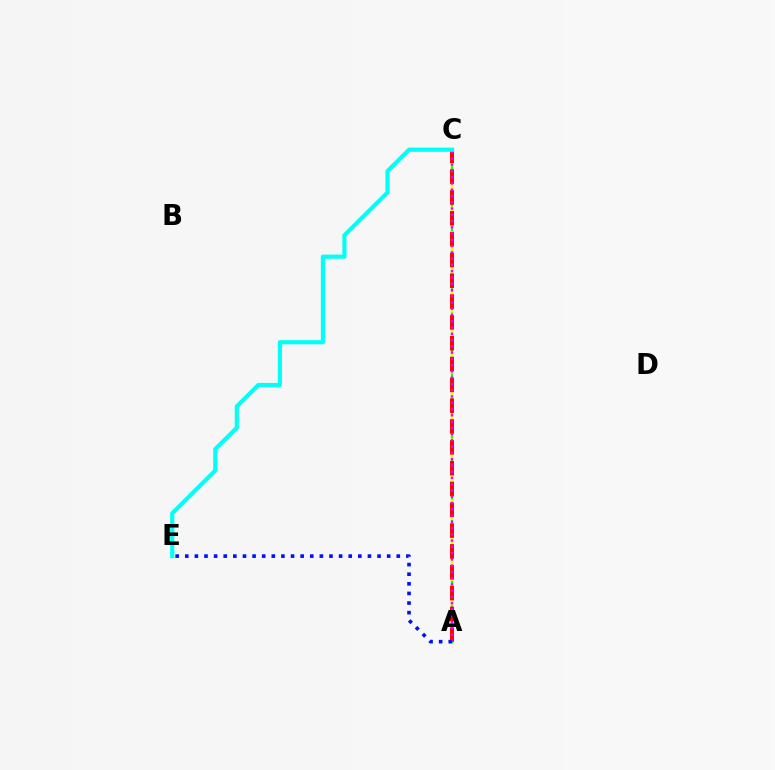{('A', 'C'): [{'color': '#08ff00', 'line_style': 'solid', 'thickness': 1.6}, {'color': '#fcf500', 'line_style': 'dashed', 'thickness': 1.66}, {'color': '#ff0000', 'line_style': 'dashed', 'thickness': 2.83}, {'color': '#ee00ff', 'line_style': 'dotted', 'thickness': 1.7}], ('A', 'E'): [{'color': '#0010ff', 'line_style': 'dotted', 'thickness': 2.61}], ('C', 'E'): [{'color': '#00fff6', 'line_style': 'solid', 'thickness': 3.0}]}